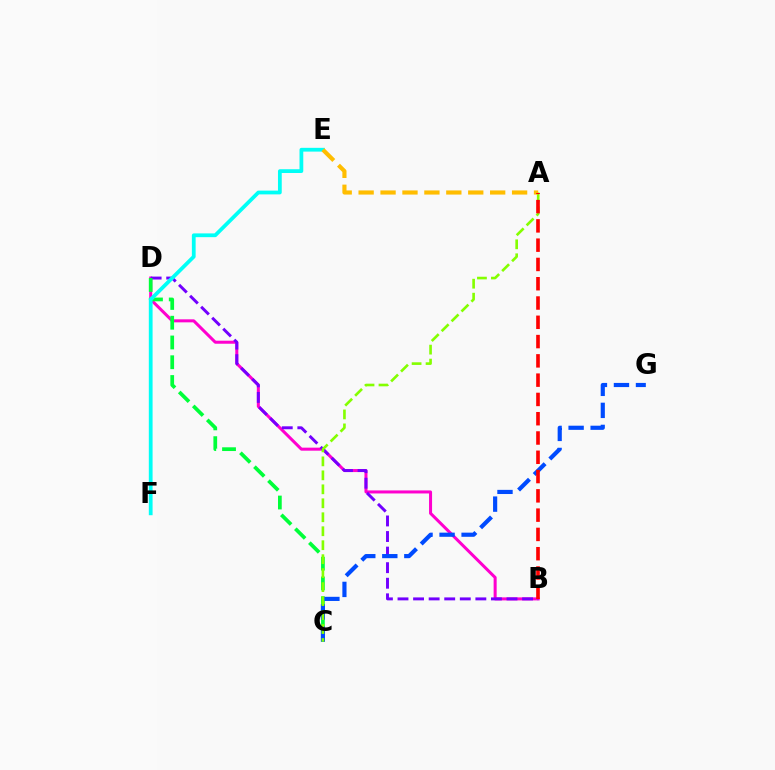{('B', 'D'): [{'color': '#ff00cf', 'line_style': 'solid', 'thickness': 2.18}, {'color': '#7200ff', 'line_style': 'dashed', 'thickness': 2.12}], ('C', 'D'): [{'color': '#00ff39', 'line_style': 'dashed', 'thickness': 2.68}], ('C', 'G'): [{'color': '#004bff', 'line_style': 'dashed', 'thickness': 2.99}], ('E', 'F'): [{'color': '#00fff6', 'line_style': 'solid', 'thickness': 2.71}], ('A', 'C'): [{'color': '#84ff00', 'line_style': 'dashed', 'thickness': 1.9}], ('A', 'E'): [{'color': '#ffbd00', 'line_style': 'dashed', 'thickness': 2.98}], ('A', 'B'): [{'color': '#ff0000', 'line_style': 'dashed', 'thickness': 2.62}]}